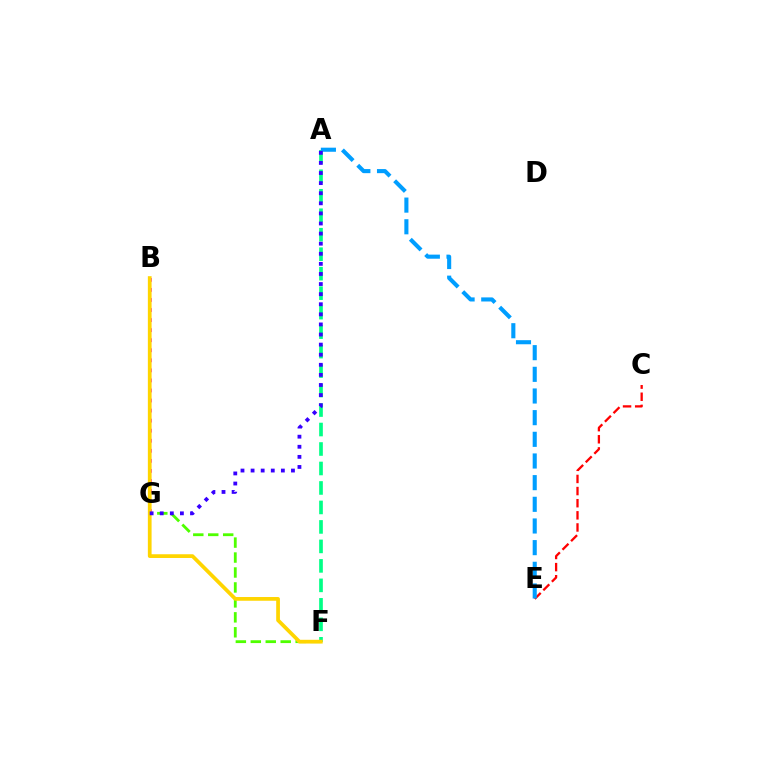{('A', 'F'): [{'color': '#00ff86', 'line_style': 'dashed', 'thickness': 2.65}], ('F', 'G'): [{'color': '#4fff00', 'line_style': 'dashed', 'thickness': 2.03}], ('B', 'G'): [{'color': '#ff00ed', 'line_style': 'dotted', 'thickness': 2.73}], ('C', 'E'): [{'color': '#ff0000', 'line_style': 'dashed', 'thickness': 1.65}], ('B', 'F'): [{'color': '#ffd500', 'line_style': 'solid', 'thickness': 2.69}], ('A', 'E'): [{'color': '#009eff', 'line_style': 'dashed', 'thickness': 2.94}], ('A', 'G'): [{'color': '#3700ff', 'line_style': 'dotted', 'thickness': 2.74}]}